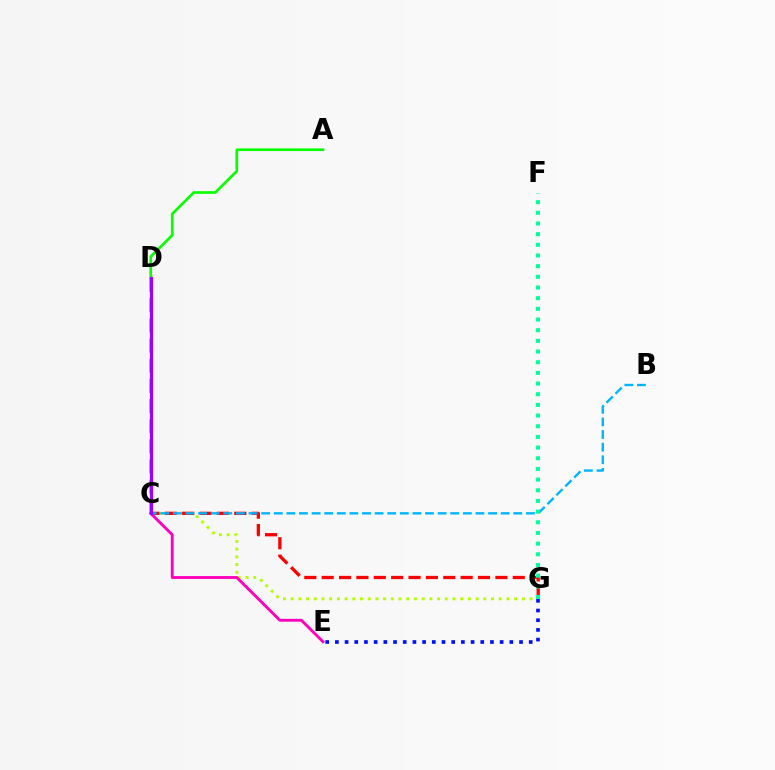{('C', 'G'): [{'color': '#b3ff00', 'line_style': 'dotted', 'thickness': 2.09}, {'color': '#ff0000', 'line_style': 'dashed', 'thickness': 2.36}], ('B', 'C'): [{'color': '#00b5ff', 'line_style': 'dashed', 'thickness': 1.71}], ('E', 'G'): [{'color': '#0010ff', 'line_style': 'dotted', 'thickness': 2.63}], ('F', 'G'): [{'color': '#00ff9d', 'line_style': 'dotted', 'thickness': 2.9}], ('C', 'D'): [{'color': '#ffa500', 'line_style': 'dashed', 'thickness': 2.74}, {'color': '#9b00ff', 'line_style': 'solid', 'thickness': 2.28}], ('C', 'E'): [{'color': '#ff00bd', 'line_style': 'solid', 'thickness': 2.06}], ('A', 'D'): [{'color': '#08ff00', 'line_style': 'solid', 'thickness': 1.93}]}